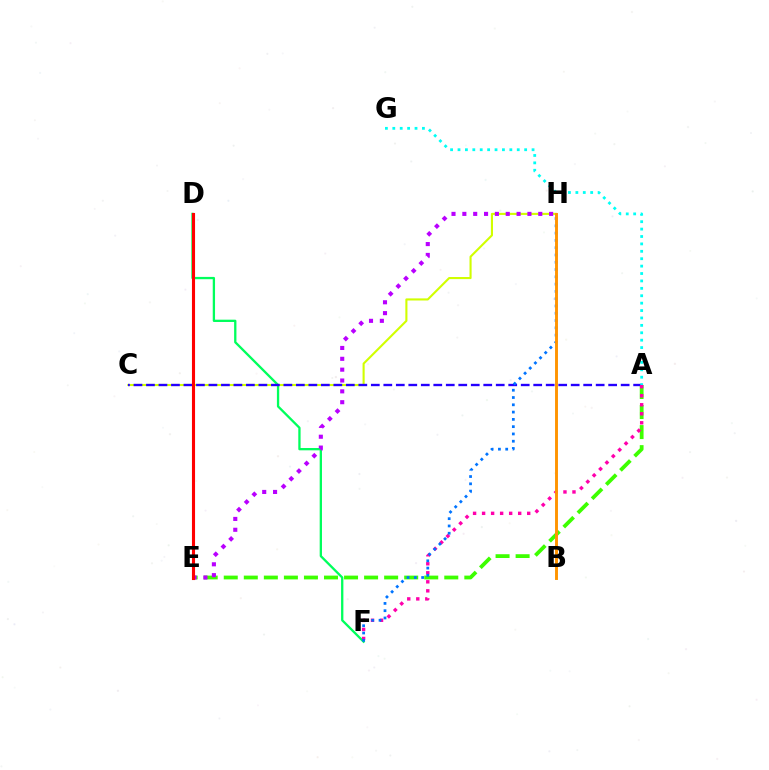{('D', 'F'): [{'color': '#00ff5c', 'line_style': 'solid', 'thickness': 1.66}], ('C', 'H'): [{'color': '#d1ff00', 'line_style': 'solid', 'thickness': 1.52}], ('A', 'E'): [{'color': '#3dff00', 'line_style': 'dashed', 'thickness': 2.72}], ('A', 'C'): [{'color': '#2500ff', 'line_style': 'dashed', 'thickness': 1.7}], ('A', 'F'): [{'color': '#ff00ac', 'line_style': 'dotted', 'thickness': 2.45}], ('E', 'H'): [{'color': '#b900ff', 'line_style': 'dotted', 'thickness': 2.95}], ('D', 'E'): [{'color': '#ff0000', 'line_style': 'solid', 'thickness': 2.23}], ('F', 'H'): [{'color': '#0074ff', 'line_style': 'dotted', 'thickness': 1.98}], ('A', 'G'): [{'color': '#00fff6', 'line_style': 'dotted', 'thickness': 2.01}], ('B', 'H'): [{'color': '#ff9400', 'line_style': 'solid', 'thickness': 2.1}]}